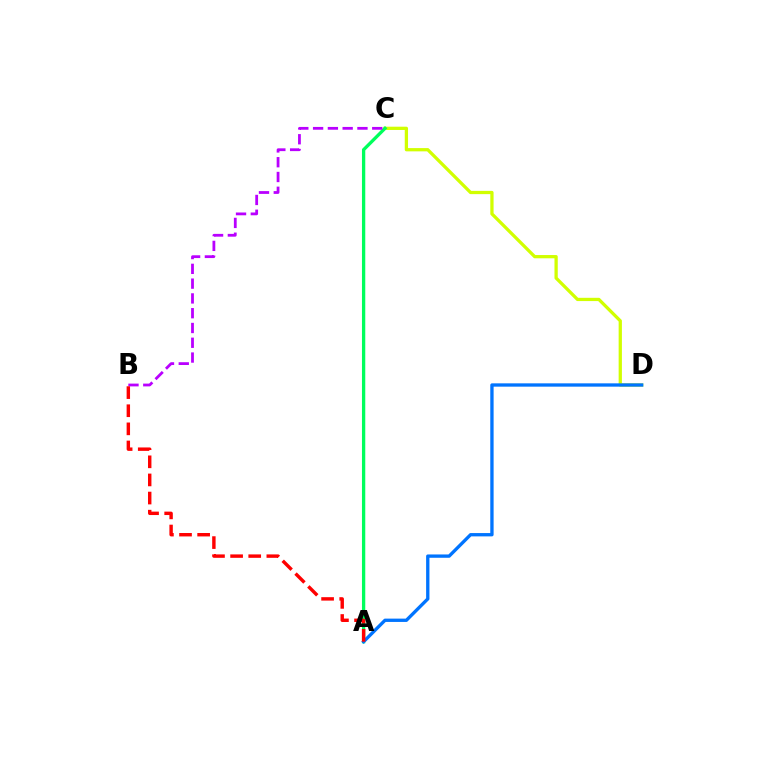{('C', 'D'): [{'color': '#d1ff00', 'line_style': 'solid', 'thickness': 2.35}], ('A', 'C'): [{'color': '#00ff5c', 'line_style': 'solid', 'thickness': 2.38}], ('B', 'C'): [{'color': '#b900ff', 'line_style': 'dashed', 'thickness': 2.01}], ('A', 'D'): [{'color': '#0074ff', 'line_style': 'solid', 'thickness': 2.39}], ('A', 'B'): [{'color': '#ff0000', 'line_style': 'dashed', 'thickness': 2.46}]}